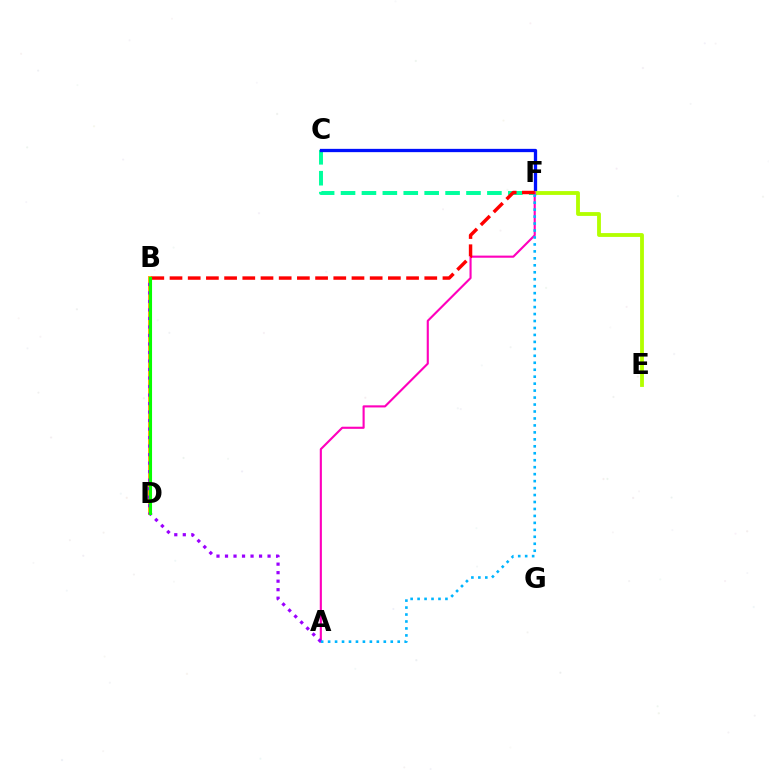{('C', 'F'): [{'color': '#00ff9d', 'line_style': 'dashed', 'thickness': 2.84}, {'color': '#0010ff', 'line_style': 'solid', 'thickness': 2.37}], ('B', 'D'): [{'color': '#ffa500', 'line_style': 'solid', 'thickness': 2.79}, {'color': '#08ff00', 'line_style': 'solid', 'thickness': 2.23}], ('E', 'F'): [{'color': '#b3ff00', 'line_style': 'solid', 'thickness': 2.76}], ('A', 'F'): [{'color': '#ff00bd', 'line_style': 'solid', 'thickness': 1.53}, {'color': '#00b5ff', 'line_style': 'dotted', 'thickness': 1.89}], ('A', 'B'): [{'color': '#9b00ff', 'line_style': 'dotted', 'thickness': 2.31}], ('B', 'F'): [{'color': '#ff0000', 'line_style': 'dashed', 'thickness': 2.47}]}